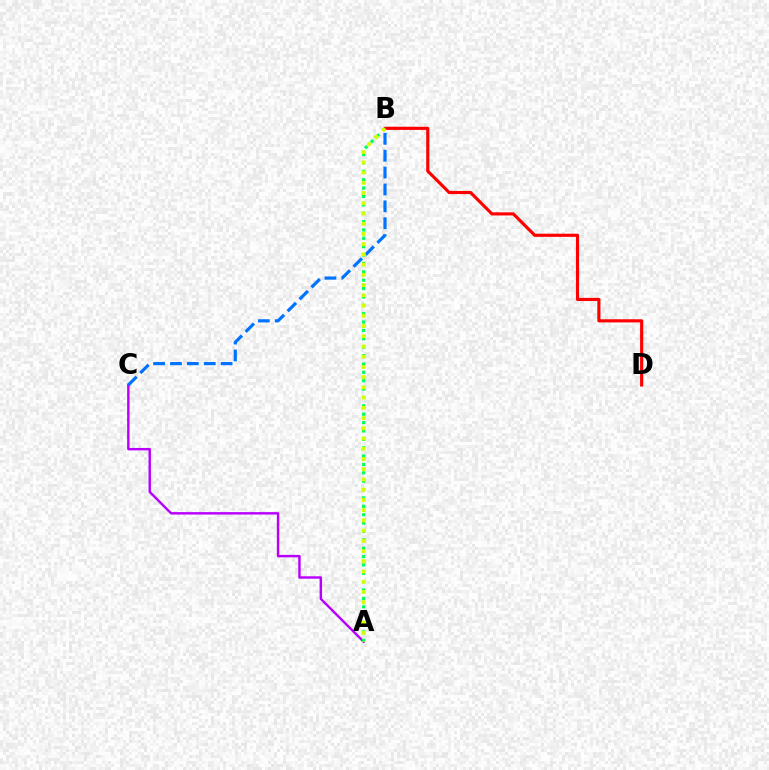{('B', 'D'): [{'color': '#ff0000', 'line_style': 'solid', 'thickness': 2.27}], ('A', 'C'): [{'color': '#b900ff', 'line_style': 'solid', 'thickness': 1.75}], ('B', 'C'): [{'color': '#0074ff', 'line_style': 'dashed', 'thickness': 2.29}], ('A', 'B'): [{'color': '#00ff5c', 'line_style': 'dotted', 'thickness': 2.28}, {'color': '#d1ff00', 'line_style': 'dotted', 'thickness': 2.78}]}